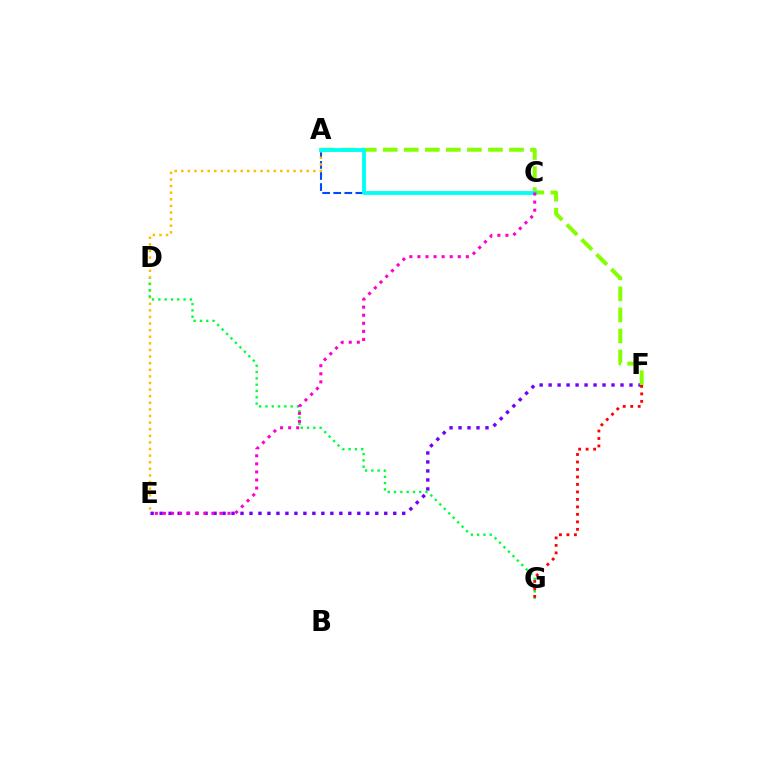{('A', 'C'): [{'color': '#004bff', 'line_style': 'dashed', 'thickness': 1.5}, {'color': '#00fff6', 'line_style': 'solid', 'thickness': 2.76}], ('E', 'F'): [{'color': '#7200ff', 'line_style': 'dotted', 'thickness': 2.44}], ('A', 'F'): [{'color': '#84ff00', 'line_style': 'dashed', 'thickness': 2.86}], ('A', 'E'): [{'color': '#ffbd00', 'line_style': 'dotted', 'thickness': 1.79}], ('D', 'G'): [{'color': '#00ff39', 'line_style': 'dotted', 'thickness': 1.71}], ('F', 'G'): [{'color': '#ff0000', 'line_style': 'dotted', 'thickness': 2.03}], ('C', 'E'): [{'color': '#ff00cf', 'line_style': 'dotted', 'thickness': 2.19}]}